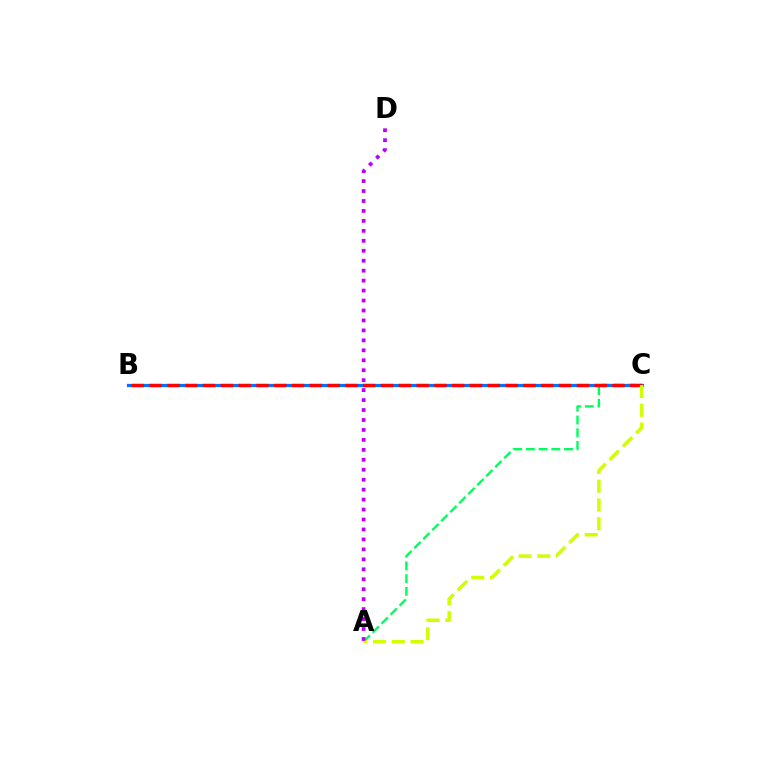{('A', 'C'): [{'color': '#00ff5c', 'line_style': 'dashed', 'thickness': 1.73}, {'color': '#d1ff00', 'line_style': 'dashed', 'thickness': 2.54}], ('B', 'C'): [{'color': '#0074ff', 'line_style': 'solid', 'thickness': 2.32}, {'color': '#ff0000', 'line_style': 'dashed', 'thickness': 2.42}], ('A', 'D'): [{'color': '#b900ff', 'line_style': 'dotted', 'thickness': 2.7}]}